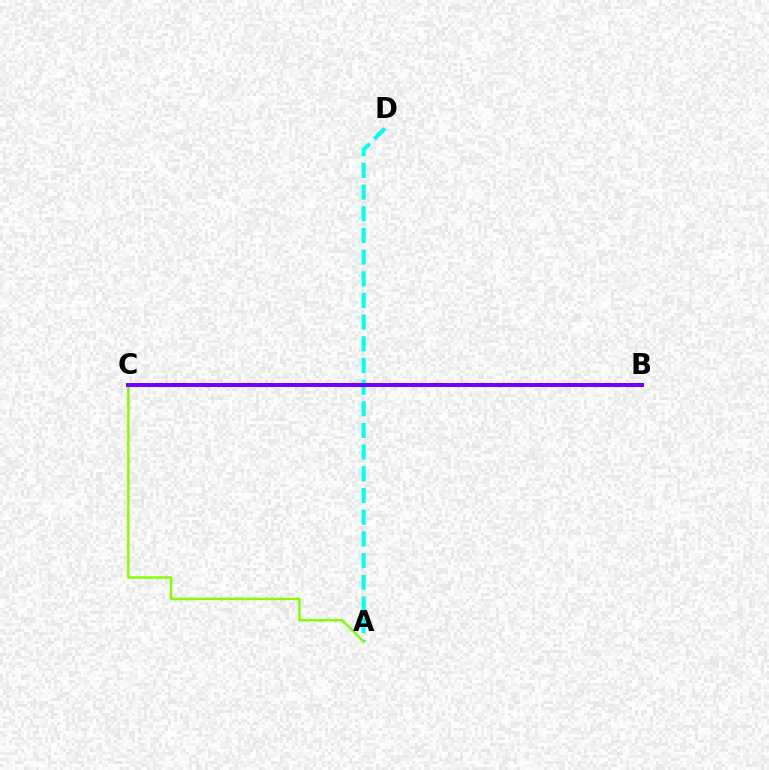{('A', 'D'): [{'color': '#00fff6', 'line_style': 'dashed', 'thickness': 2.94}], ('A', 'C'): [{'color': '#84ff00', 'line_style': 'solid', 'thickness': 1.74}], ('B', 'C'): [{'color': '#ff0000', 'line_style': 'dashed', 'thickness': 2.93}, {'color': '#7200ff', 'line_style': 'solid', 'thickness': 2.85}]}